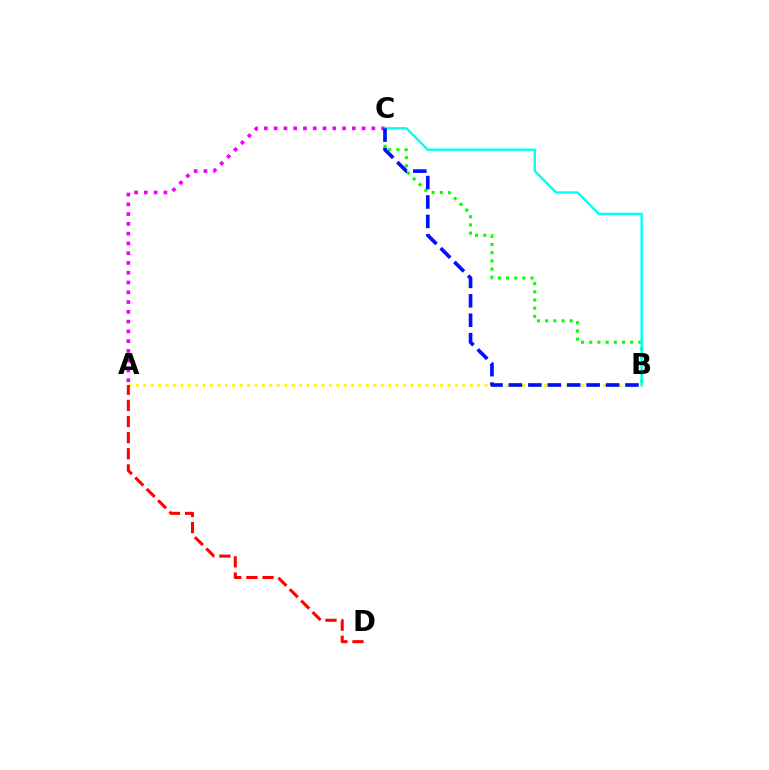{('B', 'C'): [{'color': '#08ff00', 'line_style': 'dotted', 'thickness': 2.22}, {'color': '#00fff6', 'line_style': 'solid', 'thickness': 1.72}, {'color': '#0010ff', 'line_style': 'dashed', 'thickness': 2.64}], ('A', 'C'): [{'color': '#ee00ff', 'line_style': 'dotted', 'thickness': 2.66}], ('A', 'B'): [{'color': '#fcf500', 'line_style': 'dotted', 'thickness': 2.02}], ('A', 'D'): [{'color': '#ff0000', 'line_style': 'dashed', 'thickness': 2.19}]}